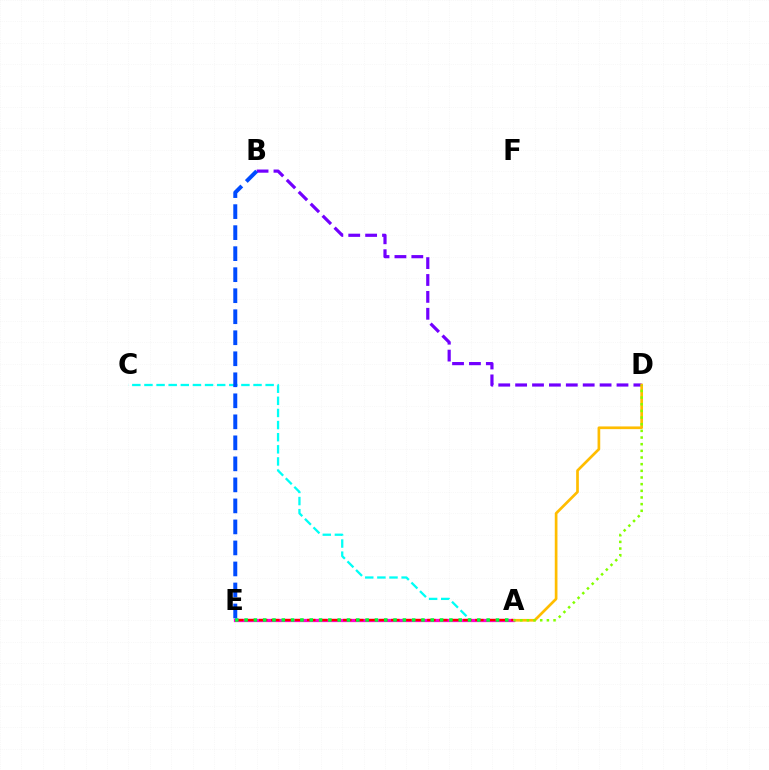{('A', 'C'): [{'color': '#00fff6', 'line_style': 'dashed', 'thickness': 1.65}], ('B', 'D'): [{'color': '#7200ff', 'line_style': 'dashed', 'thickness': 2.29}], ('A', 'D'): [{'color': '#ffbd00', 'line_style': 'solid', 'thickness': 1.94}, {'color': '#84ff00', 'line_style': 'dotted', 'thickness': 1.81}], ('A', 'E'): [{'color': '#ff00cf', 'line_style': 'solid', 'thickness': 2.35}, {'color': '#ff0000', 'line_style': 'dashed', 'thickness': 1.63}, {'color': '#00ff39', 'line_style': 'dotted', 'thickness': 2.53}], ('B', 'E'): [{'color': '#004bff', 'line_style': 'dashed', 'thickness': 2.86}]}